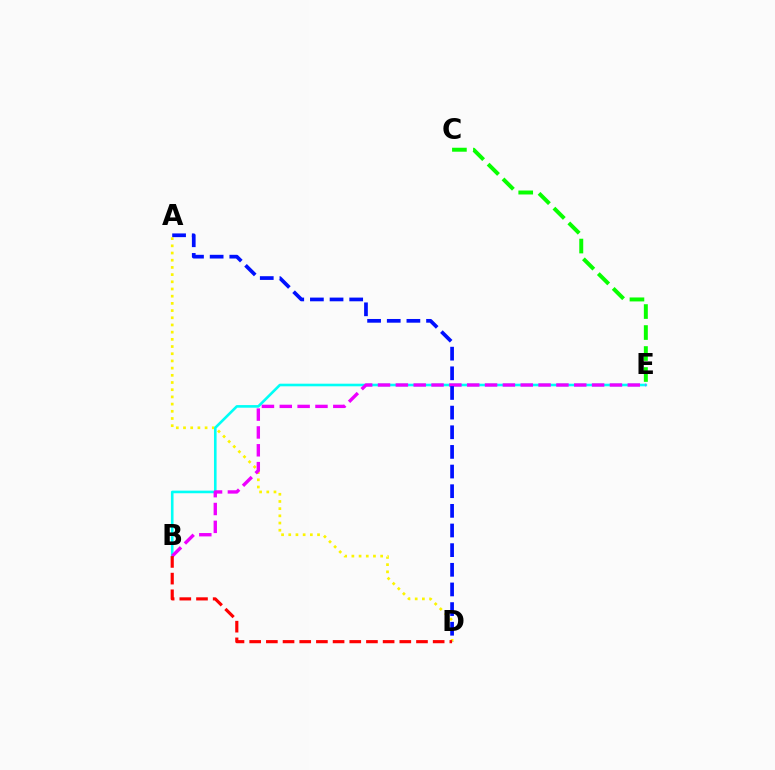{('A', 'D'): [{'color': '#fcf500', 'line_style': 'dotted', 'thickness': 1.95}, {'color': '#0010ff', 'line_style': 'dashed', 'thickness': 2.67}], ('B', 'E'): [{'color': '#00fff6', 'line_style': 'solid', 'thickness': 1.88}, {'color': '#ee00ff', 'line_style': 'dashed', 'thickness': 2.42}], ('B', 'D'): [{'color': '#ff0000', 'line_style': 'dashed', 'thickness': 2.27}], ('C', 'E'): [{'color': '#08ff00', 'line_style': 'dashed', 'thickness': 2.85}]}